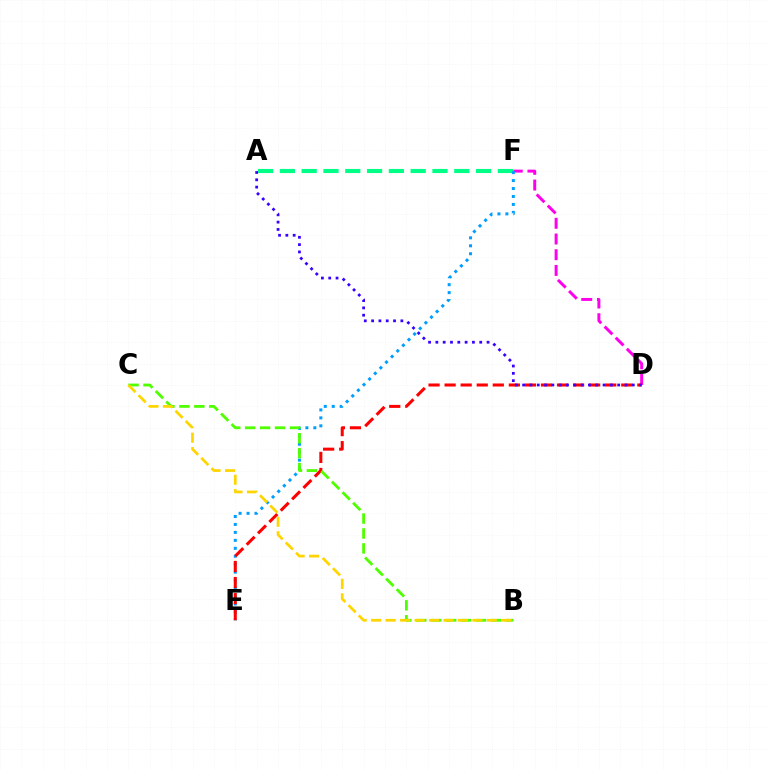{('D', 'F'): [{'color': '#ff00ed', 'line_style': 'dashed', 'thickness': 2.13}], ('A', 'F'): [{'color': '#00ff86', 'line_style': 'dashed', 'thickness': 2.96}], ('E', 'F'): [{'color': '#009eff', 'line_style': 'dotted', 'thickness': 2.16}], ('D', 'E'): [{'color': '#ff0000', 'line_style': 'dashed', 'thickness': 2.18}], ('B', 'C'): [{'color': '#4fff00', 'line_style': 'dashed', 'thickness': 2.03}, {'color': '#ffd500', 'line_style': 'dashed', 'thickness': 1.96}], ('A', 'D'): [{'color': '#3700ff', 'line_style': 'dotted', 'thickness': 1.99}]}